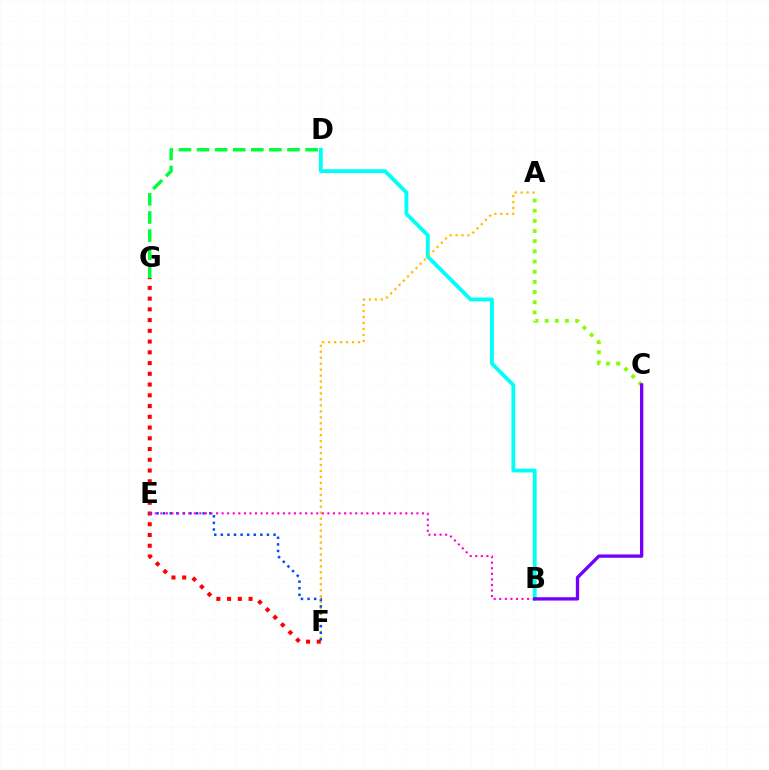{('A', 'C'): [{'color': '#84ff00', 'line_style': 'dotted', 'thickness': 2.76}], ('B', 'D'): [{'color': '#00fff6', 'line_style': 'solid', 'thickness': 2.75}], ('D', 'G'): [{'color': '#00ff39', 'line_style': 'dashed', 'thickness': 2.46}], ('A', 'F'): [{'color': '#ffbd00', 'line_style': 'dotted', 'thickness': 1.62}], ('F', 'G'): [{'color': '#ff0000', 'line_style': 'dotted', 'thickness': 2.92}], ('E', 'F'): [{'color': '#004bff', 'line_style': 'dotted', 'thickness': 1.79}], ('B', 'E'): [{'color': '#ff00cf', 'line_style': 'dotted', 'thickness': 1.51}], ('B', 'C'): [{'color': '#7200ff', 'line_style': 'solid', 'thickness': 2.4}]}